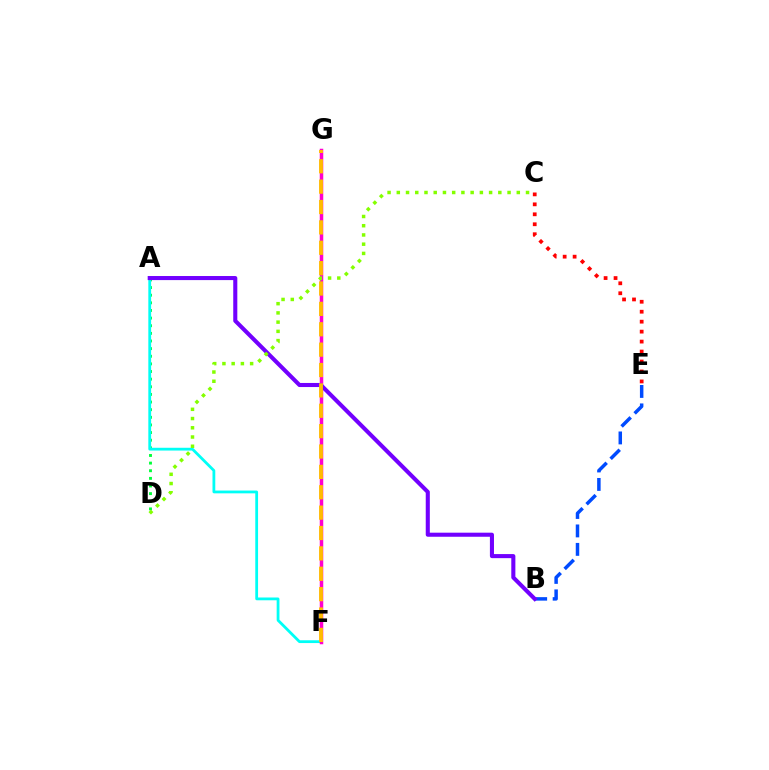{('A', 'D'): [{'color': '#00ff39', 'line_style': 'dotted', 'thickness': 2.07}], ('A', 'F'): [{'color': '#00fff6', 'line_style': 'solid', 'thickness': 2.01}], ('B', 'E'): [{'color': '#004bff', 'line_style': 'dashed', 'thickness': 2.51}], ('F', 'G'): [{'color': '#ff00cf', 'line_style': 'solid', 'thickness': 2.52}, {'color': '#ffbd00', 'line_style': 'dashed', 'thickness': 2.77}], ('A', 'B'): [{'color': '#7200ff', 'line_style': 'solid', 'thickness': 2.93}], ('C', 'E'): [{'color': '#ff0000', 'line_style': 'dotted', 'thickness': 2.71}], ('C', 'D'): [{'color': '#84ff00', 'line_style': 'dotted', 'thickness': 2.51}]}